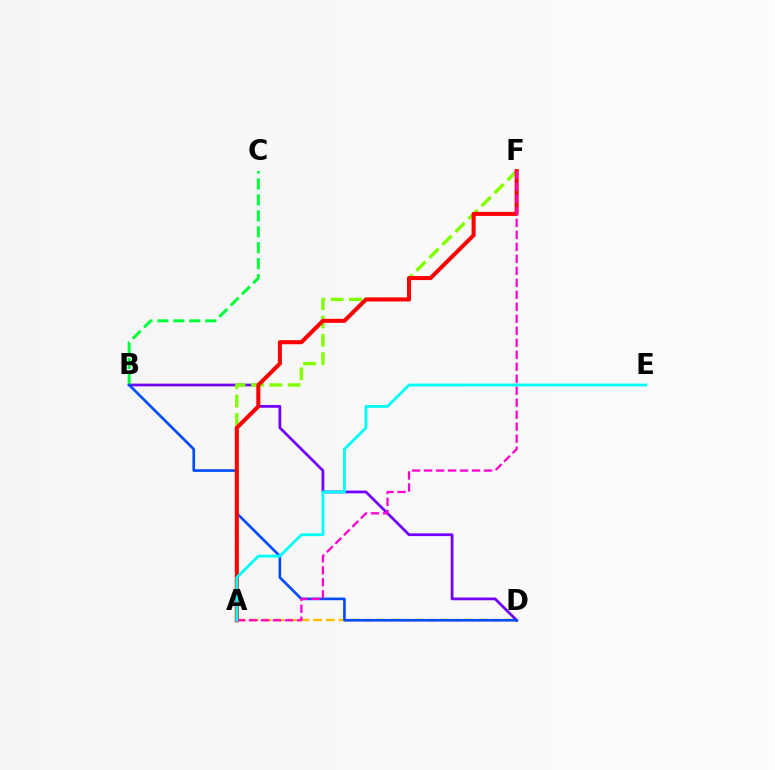{('B', 'D'): [{'color': '#7200ff', 'line_style': 'solid', 'thickness': 1.98}, {'color': '#004bff', 'line_style': 'solid', 'thickness': 1.9}], ('A', 'D'): [{'color': '#ffbd00', 'line_style': 'dashed', 'thickness': 1.72}], ('A', 'F'): [{'color': '#84ff00', 'line_style': 'dashed', 'thickness': 2.49}, {'color': '#ff0000', 'line_style': 'solid', 'thickness': 2.91}, {'color': '#ff00cf', 'line_style': 'dashed', 'thickness': 1.63}], ('B', 'C'): [{'color': '#00ff39', 'line_style': 'dashed', 'thickness': 2.17}], ('A', 'E'): [{'color': '#00fff6', 'line_style': 'solid', 'thickness': 2.04}]}